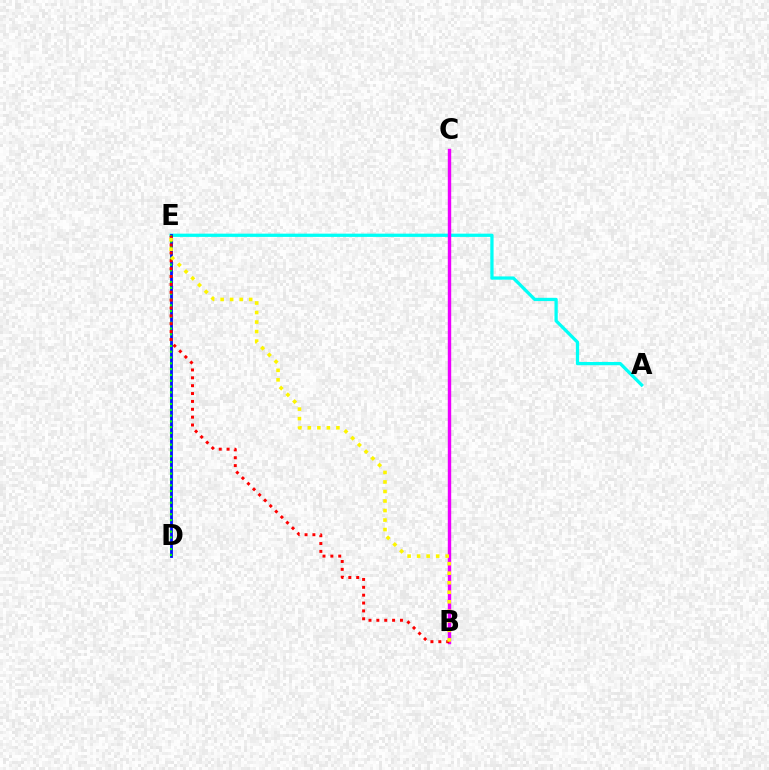{('A', 'E'): [{'color': '#00fff6', 'line_style': 'solid', 'thickness': 2.35}], ('D', 'E'): [{'color': '#0010ff', 'line_style': 'solid', 'thickness': 2.02}, {'color': '#08ff00', 'line_style': 'dotted', 'thickness': 1.58}], ('B', 'C'): [{'color': '#ee00ff', 'line_style': 'solid', 'thickness': 2.45}], ('B', 'E'): [{'color': '#ff0000', 'line_style': 'dotted', 'thickness': 2.14}, {'color': '#fcf500', 'line_style': 'dotted', 'thickness': 2.59}]}